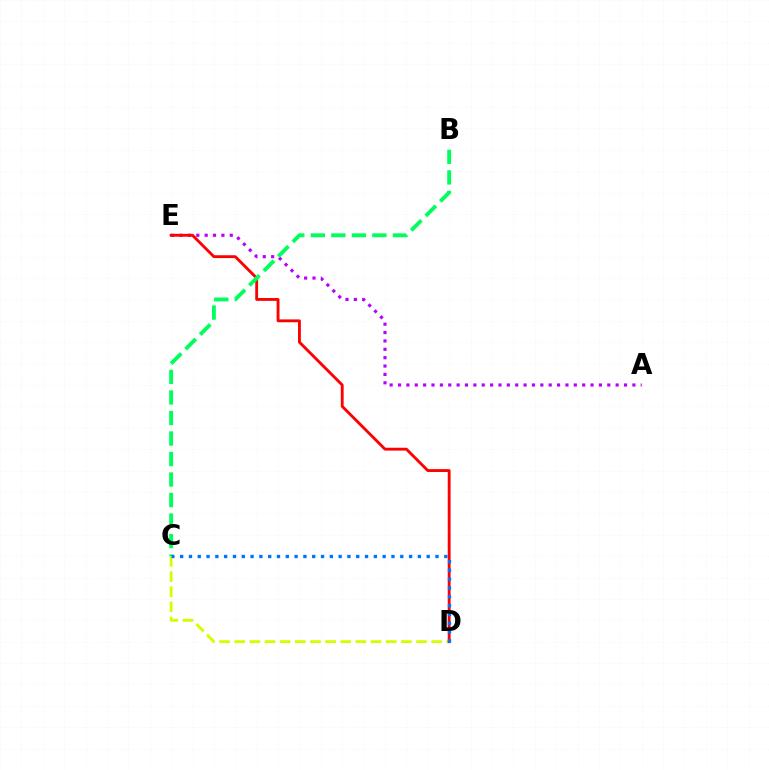{('C', 'D'): [{'color': '#d1ff00', 'line_style': 'dashed', 'thickness': 2.06}, {'color': '#0074ff', 'line_style': 'dotted', 'thickness': 2.39}], ('A', 'E'): [{'color': '#b900ff', 'line_style': 'dotted', 'thickness': 2.27}], ('D', 'E'): [{'color': '#ff0000', 'line_style': 'solid', 'thickness': 2.06}], ('B', 'C'): [{'color': '#00ff5c', 'line_style': 'dashed', 'thickness': 2.79}]}